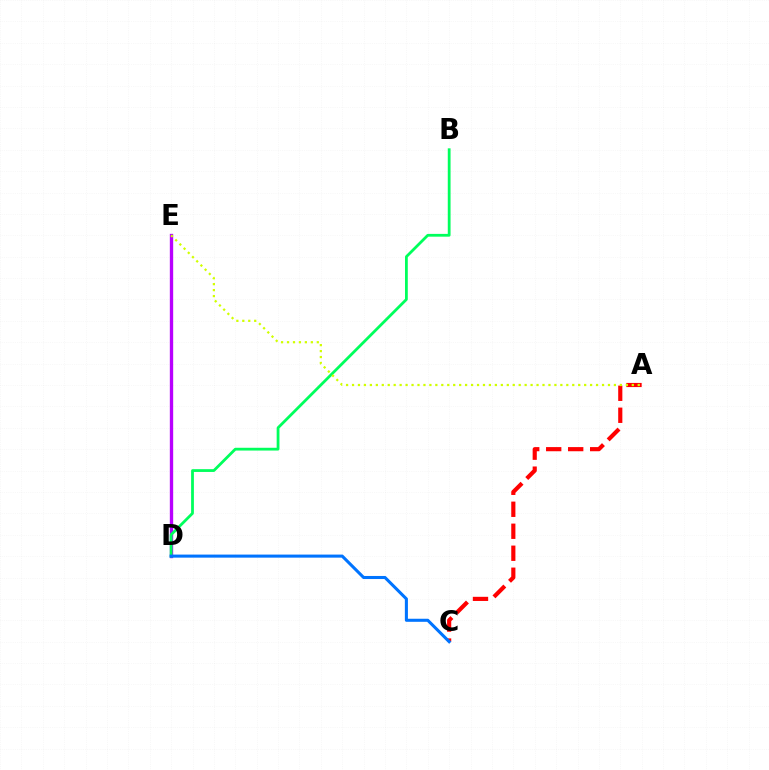{('A', 'C'): [{'color': '#ff0000', 'line_style': 'dashed', 'thickness': 2.99}], ('D', 'E'): [{'color': '#b900ff', 'line_style': 'solid', 'thickness': 2.41}], ('B', 'D'): [{'color': '#00ff5c', 'line_style': 'solid', 'thickness': 2.01}], ('C', 'D'): [{'color': '#0074ff', 'line_style': 'solid', 'thickness': 2.2}], ('A', 'E'): [{'color': '#d1ff00', 'line_style': 'dotted', 'thickness': 1.62}]}